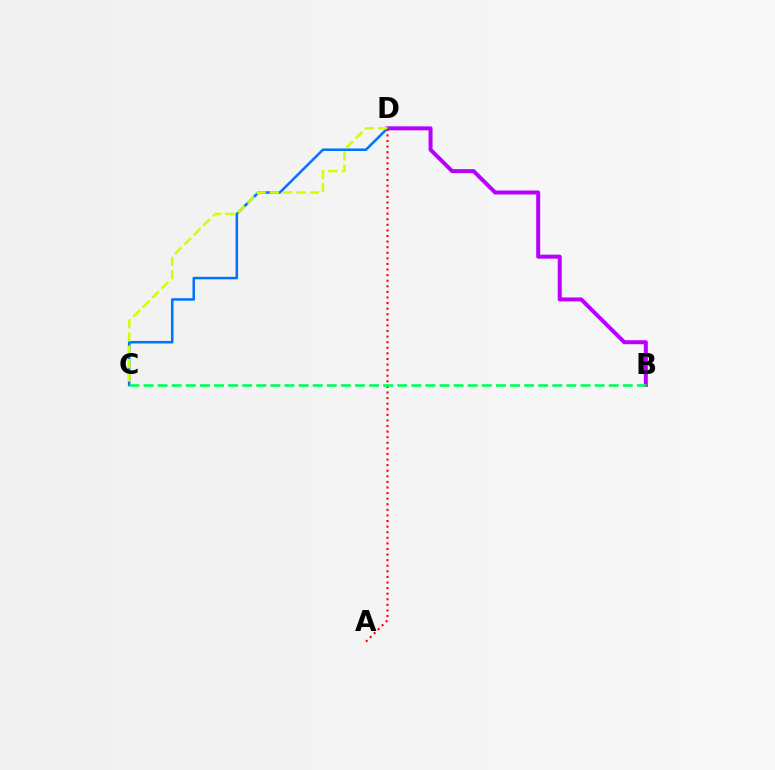{('B', 'D'): [{'color': '#b900ff', 'line_style': 'solid', 'thickness': 2.87}], ('C', 'D'): [{'color': '#0074ff', 'line_style': 'solid', 'thickness': 1.82}, {'color': '#d1ff00', 'line_style': 'dashed', 'thickness': 1.81}], ('A', 'D'): [{'color': '#ff0000', 'line_style': 'dotted', 'thickness': 1.52}], ('B', 'C'): [{'color': '#00ff5c', 'line_style': 'dashed', 'thickness': 1.91}]}